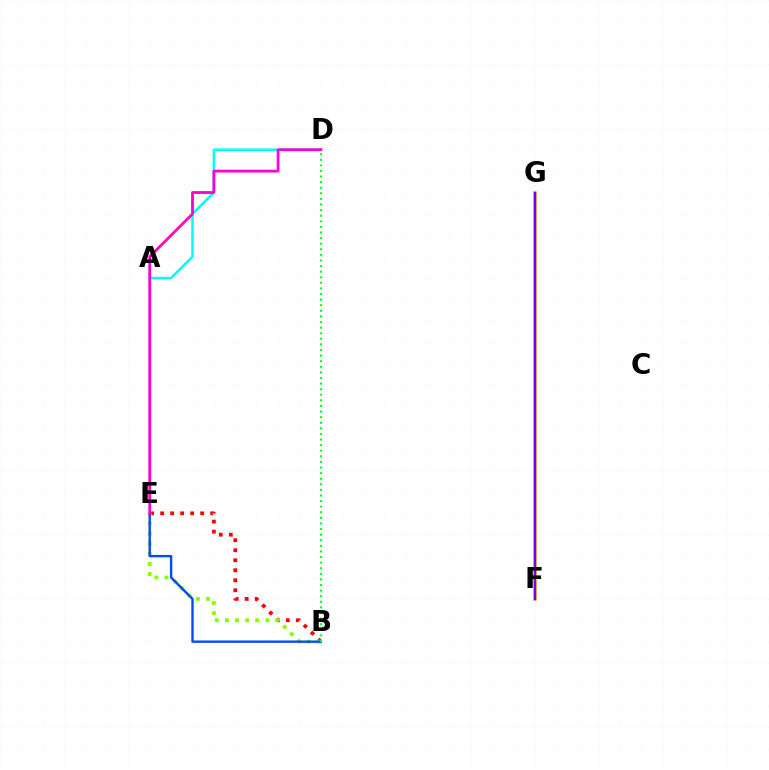{('B', 'E'): [{'color': '#ff0000', 'line_style': 'dotted', 'thickness': 2.72}, {'color': '#84ff00', 'line_style': 'dotted', 'thickness': 2.74}, {'color': '#004bff', 'line_style': 'solid', 'thickness': 1.71}], ('A', 'D'): [{'color': '#00fff6', 'line_style': 'solid', 'thickness': 1.83}], ('B', 'D'): [{'color': '#00ff39', 'line_style': 'dotted', 'thickness': 1.52}], ('F', 'G'): [{'color': '#ffbd00', 'line_style': 'solid', 'thickness': 2.61}, {'color': '#7200ff', 'line_style': 'solid', 'thickness': 1.68}], ('D', 'E'): [{'color': '#ff00cf', 'line_style': 'solid', 'thickness': 2.01}]}